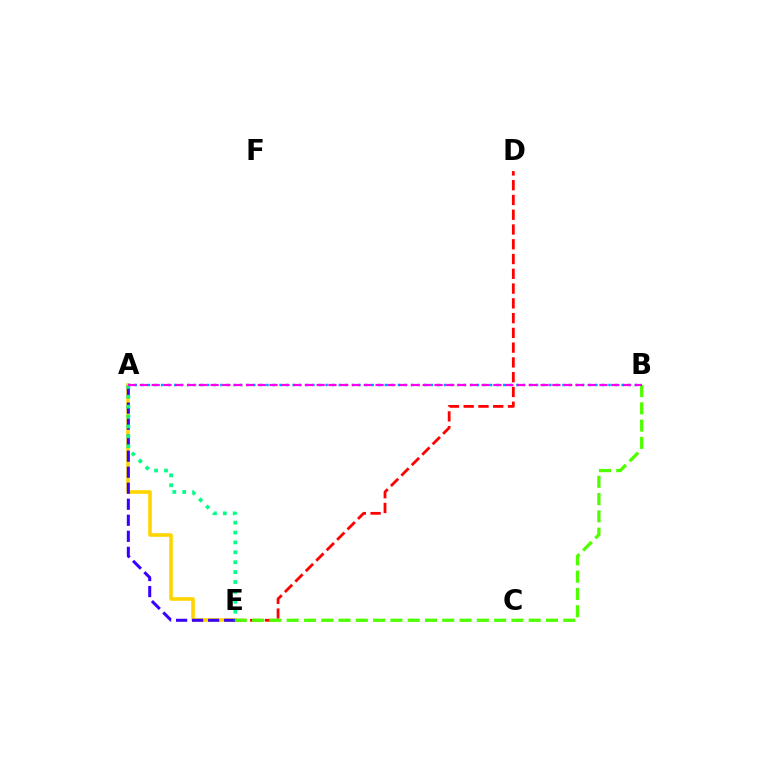{('A', 'E'): [{'color': '#ffd500', 'line_style': 'solid', 'thickness': 2.59}, {'color': '#3700ff', 'line_style': 'dashed', 'thickness': 2.18}, {'color': '#00ff86', 'line_style': 'dotted', 'thickness': 2.69}], ('D', 'E'): [{'color': '#ff0000', 'line_style': 'dashed', 'thickness': 2.01}], ('B', 'E'): [{'color': '#4fff00', 'line_style': 'dashed', 'thickness': 2.35}], ('A', 'B'): [{'color': '#009eff', 'line_style': 'dotted', 'thickness': 1.79}, {'color': '#ff00ed', 'line_style': 'dashed', 'thickness': 1.6}]}